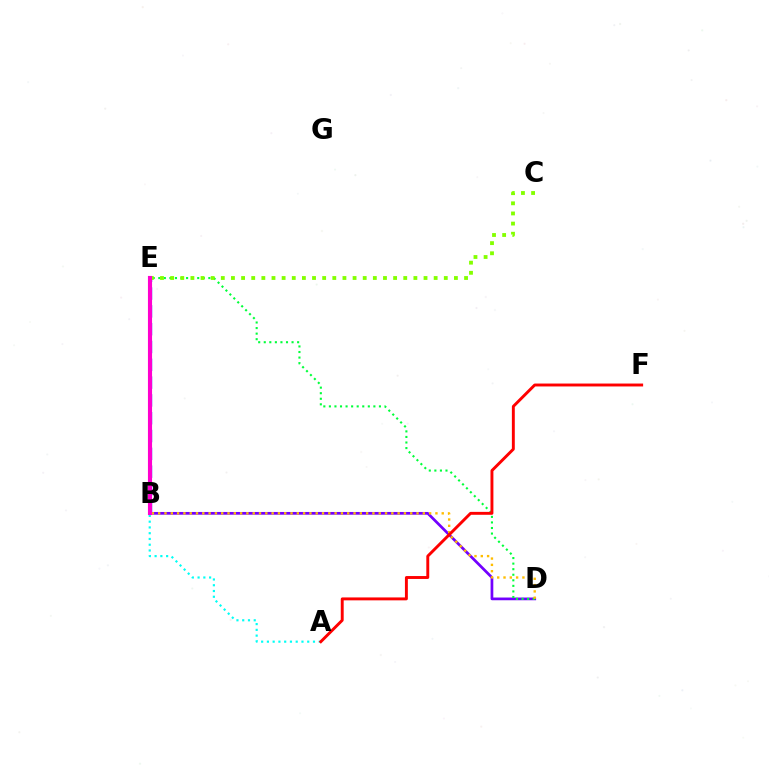{('A', 'B'): [{'color': '#00fff6', 'line_style': 'dotted', 'thickness': 1.56}], ('B', 'D'): [{'color': '#7200ff', 'line_style': 'solid', 'thickness': 1.96}, {'color': '#ffbd00', 'line_style': 'dotted', 'thickness': 1.71}], ('D', 'E'): [{'color': '#00ff39', 'line_style': 'dotted', 'thickness': 1.51}], ('B', 'E'): [{'color': '#004bff', 'line_style': 'dashed', 'thickness': 2.42}, {'color': '#ff00cf', 'line_style': 'solid', 'thickness': 2.97}], ('C', 'E'): [{'color': '#84ff00', 'line_style': 'dotted', 'thickness': 2.75}], ('A', 'F'): [{'color': '#ff0000', 'line_style': 'solid', 'thickness': 2.1}]}